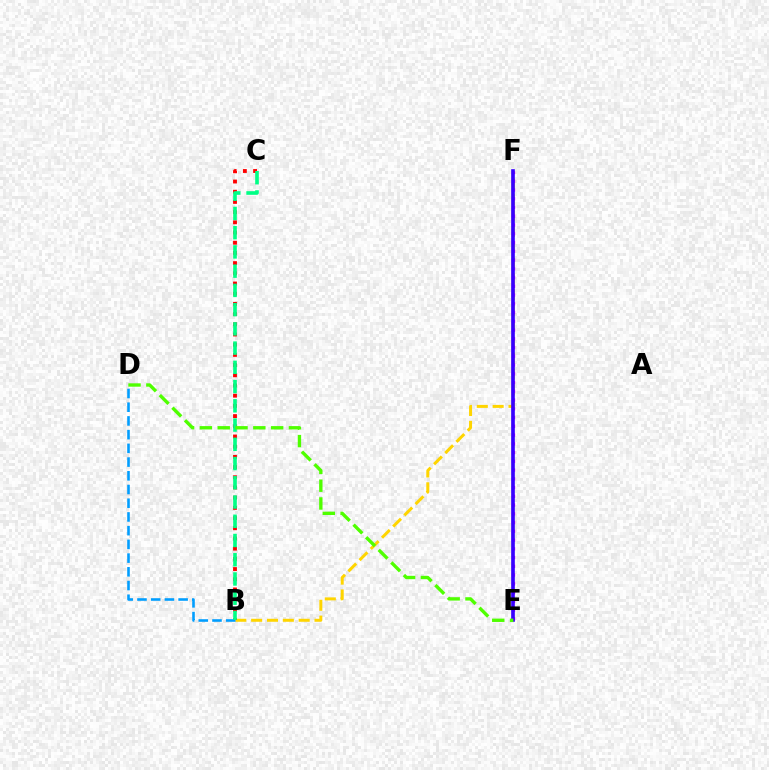{('B', 'F'): [{'color': '#ffd500', 'line_style': 'dashed', 'thickness': 2.15}], ('B', 'C'): [{'color': '#ff0000', 'line_style': 'dotted', 'thickness': 2.77}, {'color': '#00ff86', 'line_style': 'dashed', 'thickness': 2.61}], ('B', 'D'): [{'color': '#009eff', 'line_style': 'dashed', 'thickness': 1.86}], ('E', 'F'): [{'color': '#ff00ed', 'line_style': 'dotted', 'thickness': 2.38}, {'color': '#3700ff', 'line_style': 'solid', 'thickness': 2.63}], ('D', 'E'): [{'color': '#4fff00', 'line_style': 'dashed', 'thickness': 2.42}]}